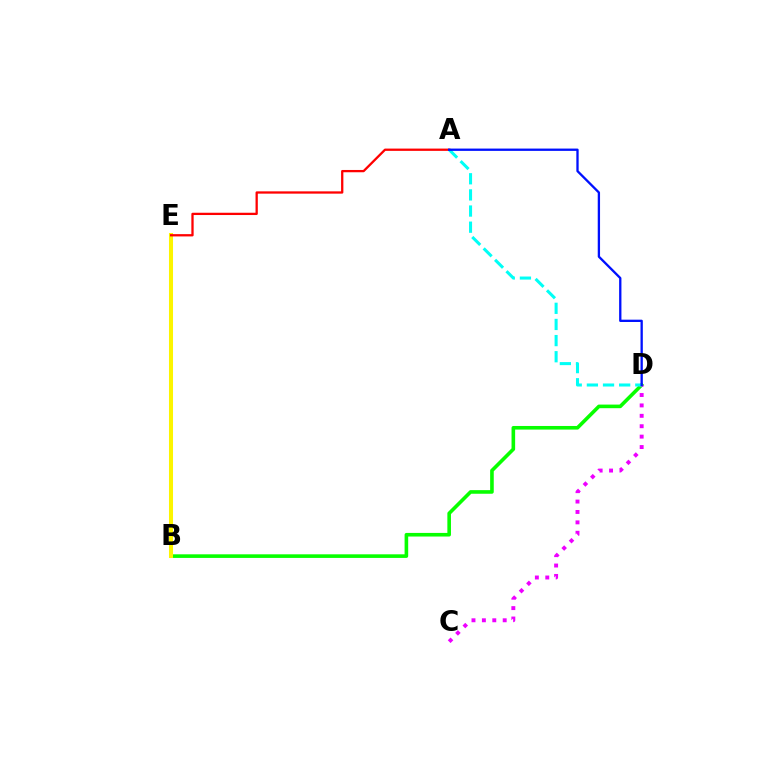{('B', 'D'): [{'color': '#08ff00', 'line_style': 'solid', 'thickness': 2.6}], ('B', 'E'): [{'color': '#fcf500', 'line_style': 'solid', 'thickness': 2.9}], ('C', 'D'): [{'color': '#ee00ff', 'line_style': 'dotted', 'thickness': 2.83}], ('A', 'E'): [{'color': '#ff0000', 'line_style': 'solid', 'thickness': 1.65}], ('A', 'D'): [{'color': '#00fff6', 'line_style': 'dashed', 'thickness': 2.19}, {'color': '#0010ff', 'line_style': 'solid', 'thickness': 1.67}]}